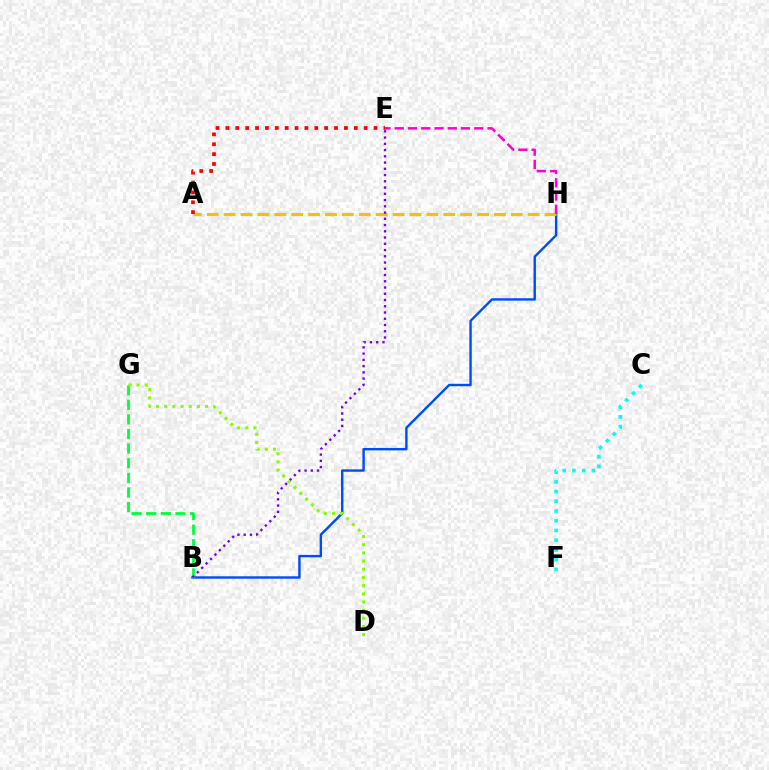{('B', 'H'): [{'color': '#004bff', 'line_style': 'solid', 'thickness': 1.74}], ('A', 'H'): [{'color': '#ffbd00', 'line_style': 'dashed', 'thickness': 2.3}], ('E', 'H'): [{'color': '#ff00cf', 'line_style': 'dashed', 'thickness': 1.8}], ('A', 'E'): [{'color': '#ff0000', 'line_style': 'dotted', 'thickness': 2.68}], ('B', 'G'): [{'color': '#00ff39', 'line_style': 'dashed', 'thickness': 1.98}], ('C', 'F'): [{'color': '#00fff6', 'line_style': 'dotted', 'thickness': 2.64}], ('B', 'E'): [{'color': '#7200ff', 'line_style': 'dotted', 'thickness': 1.7}], ('D', 'G'): [{'color': '#84ff00', 'line_style': 'dotted', 'thickness': 2.22}]}